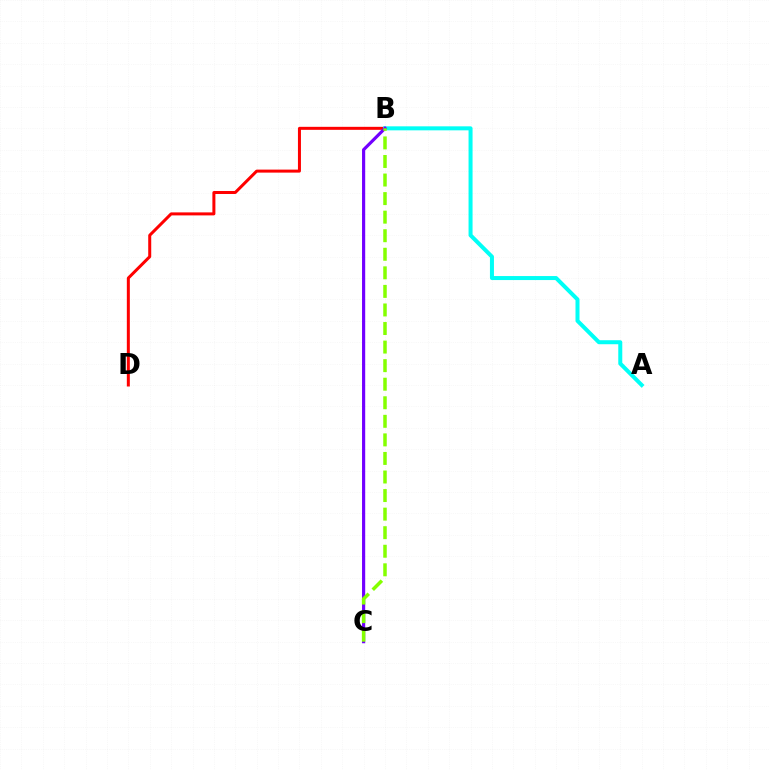{('B', 'D'): [{'color': '#ff0000', 'line_style': 'solid', 'thickness': 2.17}], ('A', 'B'): [{'color': '#00fff6', 'line_style': 'solid', 'thickness': 2.89}], ('B', 'C'): [{'color': '#7200ff', 'line_style': 'solid', 'thickness': 2.28}, {'color': '#84ff00', 'line_style': 'dashed', 'thickness': 2.52}]}